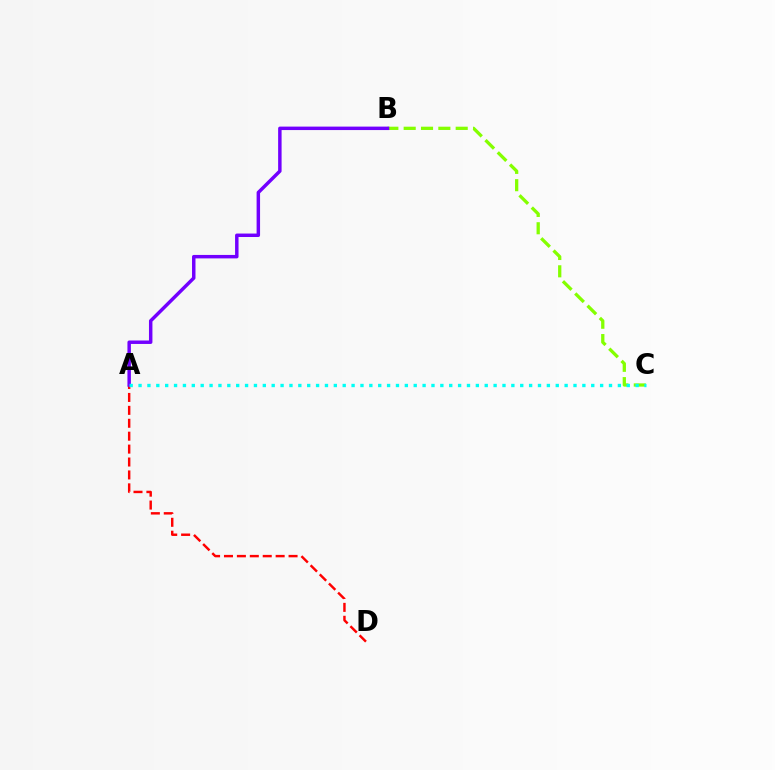{('B', 'C'): [{'color': '#84ff00', 'line_style': 'dashed', 'thickness': 2.36}], ('A', 'D'): [{'color': '#ff0000', 'line_style': 'dashed', 'thickness': 1.75}], ('A', 'B'): [{'color': '#7200ff', 'line_style': 'solid', 'thickness': 2.49}], ('A', 'C'): [{'color': '#00fff6', 'line_style': 'dotted', 'thickness': 2.41}]}